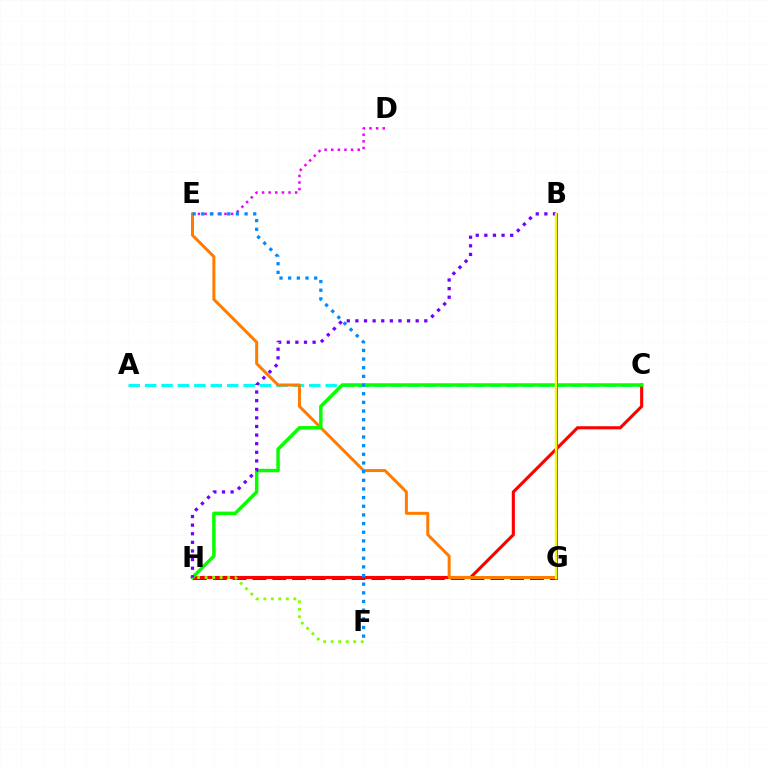{('A', 'C'): [{'color': '#00fff6', 'line_style': 'dashed', 'thickness': 2.23}], ('B', 'G'): [{'color': '#00ff74', 'line_style': 'solid', 'thickness': 1.95}, {'color': '#ff0094', 'line_style': 'solid', 'thickness': 2.1}, {'color': '#fcf500', 'line_style': 'solid', 'thickness': 1.72}], ('G', 'H'): [{'color': '#0010ff', 'line_style': 'dashed', 'thickness': 2.69}], ('C', 'H'): [{'color': '#ff0000', 'line_style': 'solid', 'thickness': 2.24}, {'color': '#08ff00', 'line_style': 'solid', 'thickness': 2.51}], ('D', 'E'): [{'color': '#ee00ff', 'line_style': 'dotted', 'thickness': 1.8}], ('E', 'G'): [{'color': '#ff7c00', 'line_style': 'solid', 'thickness': 2.16}], ('F', 'H'): [{'color': '#84ff00', 'line_style': 'dotted', 'thickness': 2.04}], ('B', 'H'): [{'color': '#7200ff', 'line_style': 'dotted', 'thickness': 2.34}], ('E', 'F'): [{'color': '#008cff', 'line_style': 'dotted', 'thickness': 2.35}]}